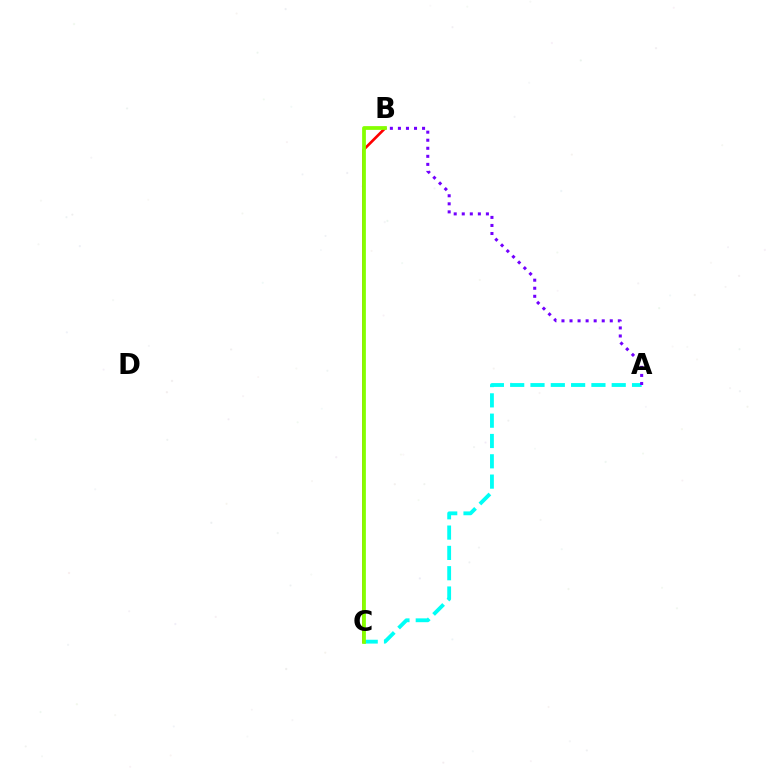{('A', 'C'): [{'color': '#00fff6', 'line_style': 'dashed', 'thickness': 2.76}], ('B', 'C'): [{'color': '#ff0000', 'line_style': 'solid', 'thickness': 1.92}, {'color': '#84ff00', 'line_style': 'solid', 'thickness': 2.7}], ('A', 'B'): [{'color': '#7200ff', 'line_style': 'dotted', 'thickness': 2.19}]}